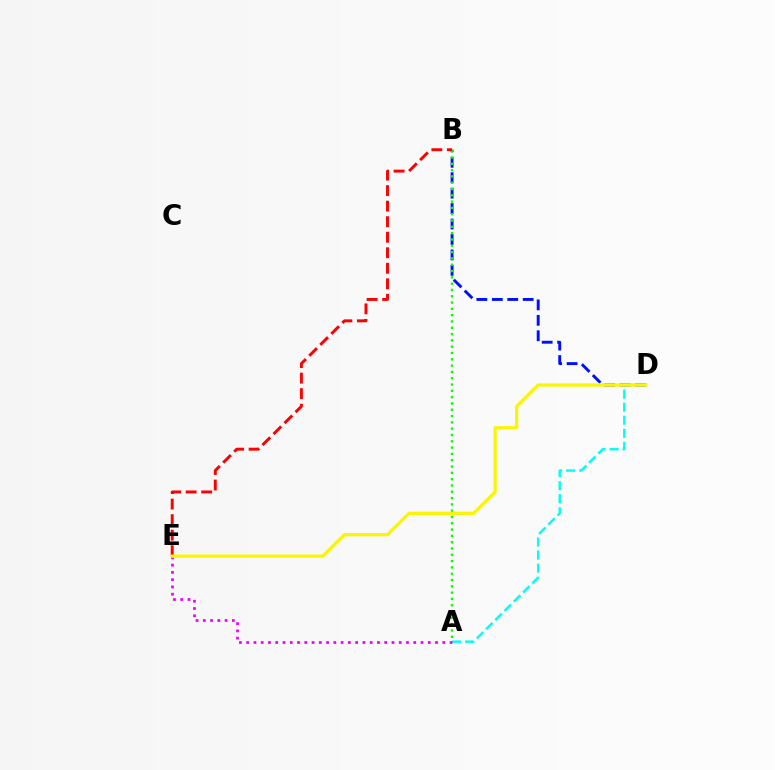{('B', 'D'): [{'color': '#0010ff', 'line_style': 'dashed', 'thickness': 2.1}], ('A', 'D'): [{'color': '#00fff6', 'line_style': 'dashed', 'thickness': 1.77}], ('A', 'B'): [{'color': '#08ff00', 'line_style': 'dotted', 'thickness': 1.71}], ('B', 'E'): [{'color': '#ff0000', 'line_style': 'dashed', 'thickness': 2.11}], ('A', 'E'): [{'color': '#ee00ff', 'line_style': 'dotted', 'thickness': 1.97}], ('D', 'E'): [{'color': '#fcf500', 'line_style': 'solid', 'thickness': 2.31}]}